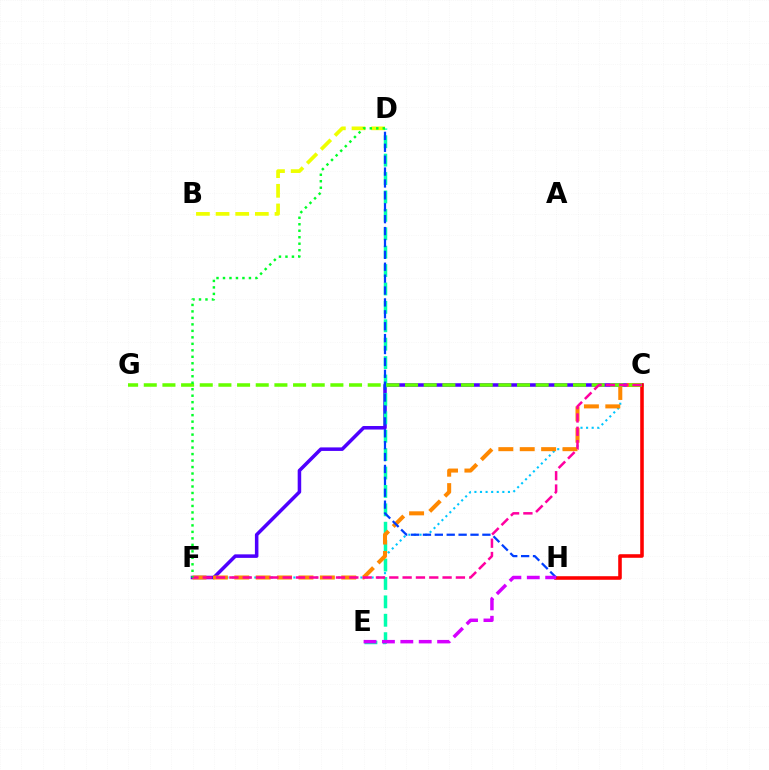{('C', 'F'): [{'color': '#00c7ff', 'line_style': 'dotted', 'thickness': 1.52}, {'color': '#4f00ff', 'line_style': 'solid', 'thickness': 2.54}, {'color': '#ff8800', 'line_style': 'dashed', 'thickness': 2.91}, {'color': '#ff00a0', 'line_style': 'dashed', 'thickness': 1.81}], ('B', 'D'): [{'color': '#eeff00', 'line_style': 'dashed', 'thickness': 2.67}], ('D', 'E'): [{'color': '#00ffaf', 'line_style': 'dashed', 'thickness': 2.5}], ('C', 'H'): [{'color': '#ff0000', 'line_style': 'solid', 'thickness': 2.57}], ('D', 'H'): [{'color': '#003fff', 'line_style': 'dashed', 'thickness': 1.62}], ('C', 'G'): [{'color': '#66ff00', 'line_style': 'dashed', 'thickness': 2.54}], ('E', 'H'): [{'color': '#d600ff', 'line_style': 'dashed', 'thickness': 2.5}], ('D', 'F'): [{'color': '#00ff27', 'line_style': 'dotted', 'thickness': 1.76}]}